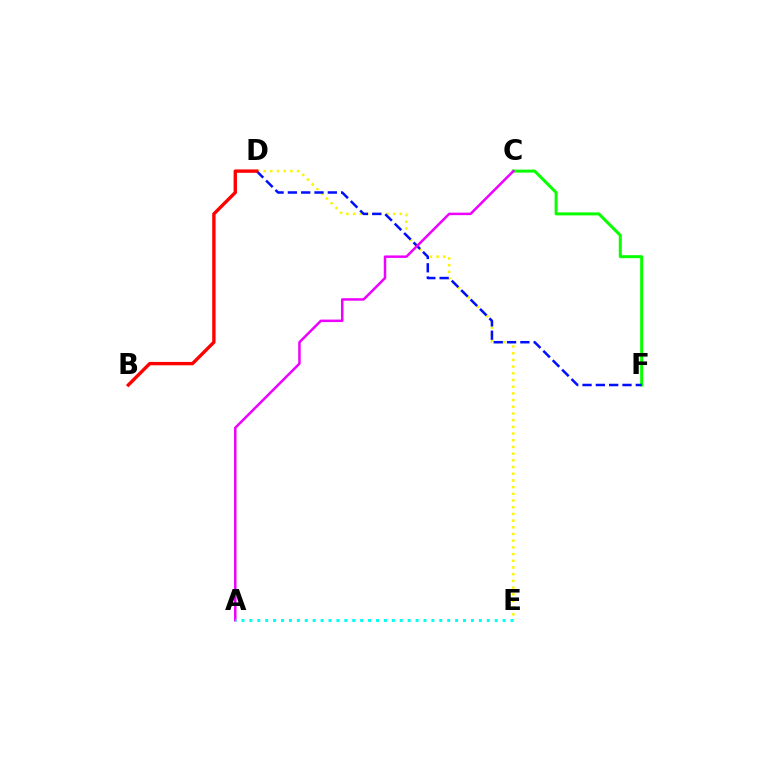{('C', 'F'): [{'color': '#08ff00', 'line_style': 'solid', 'thickness': 2.16}], ('D', 'E'): [{'color': '#fcf500', 'line_style': 'dotted', 'thickness': 1.82}], ('D', 'F'): [{'color': '#0010ff', 'line_style': 'dashed', 'thickness': 1.81}], ('B', 'D'): [{'color': '#ff0000', 'line_style': 'solid', 'thickness': 2.42}], ('A', 'C'): [{'color': '#ee00ff', 'line_style': 'solid', 'thickness': 1.79}], ('A', 'E'): [{'color': '#00fff6', 'line_style': 'dotted', 'thickness': 2.15}]}